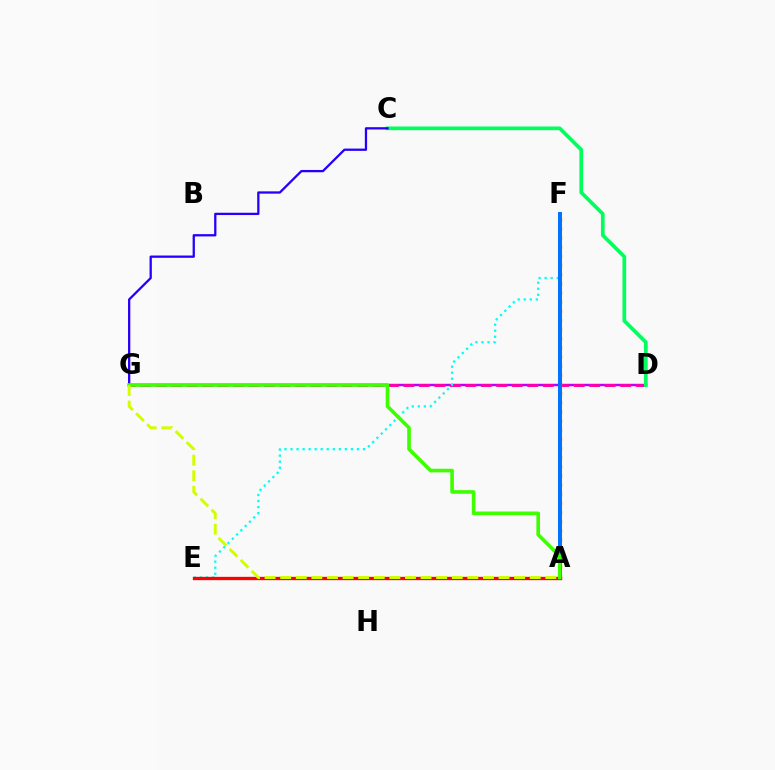{('D', 'G'): [{'color': '#b900ff', 'line_style': 'solid', 'thickness': 1.76}, {'color': '#ff00ac', 'line_style': 'dashed', 'thickness': 2.1}], ('A', 'F'): [{'color': '#ff9400', 'line_style': 'dotted', 'thickness': 2.49}, {'color': '#0074ff', 'line_style': 'solid', 'thickness': 2.9}], ('C', 'D'): [{'color': '#00ff5c', 'line_style': 'solid', 'thickness': 2.66}], ('C', 'G'): [{'color': '#2500ff', 'line_style': 'solid', 'thickness': 1.64}], ('E', 'F'): [{'color': '#00fff6', 'line_style': 'dotted', 'thickness': 1.64}], ('A', 'E'): [{'color': '#ff0000', 'line_style': 'solid', 'thickness': 2.39}], ('A', 'G'): [{'color': '#3dff00', 'line_style': 'solid', 'thickness': 2.6}, {'color': '#d1ff00', 'line_style': 'dashed', 'thickness': 2.12}]}